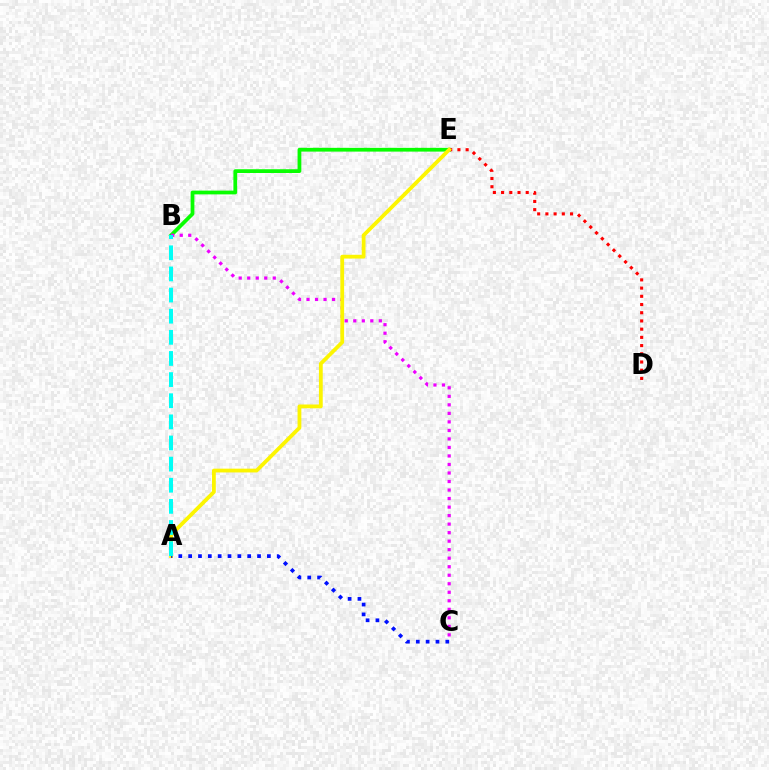{('B', 'E'): [{'color': '#08ff00', 'line_style': 'solid', 'thickness': 2.71}], ('B', 'C'): [{'color': '#ee00ff', 'line_style': 'dotted', 'thickness': 2.31}], ('D', 'E'): [{'color': '#ff0000', 'line_style': 'dotted', 'thickness': 2.23}], ('A', 'E'): [{'color': '#fcf500', 'line_style': 'solid', 'thickness': 2.73}], ('A', 'C'): [{'color': '#0010ff', 'line_style': 'dotted', 'thickness': 2.67}], ('A', 'B'): [{'color': '#00fff6', 'line_style': 'dashed', 'thickness': 2.87}]}